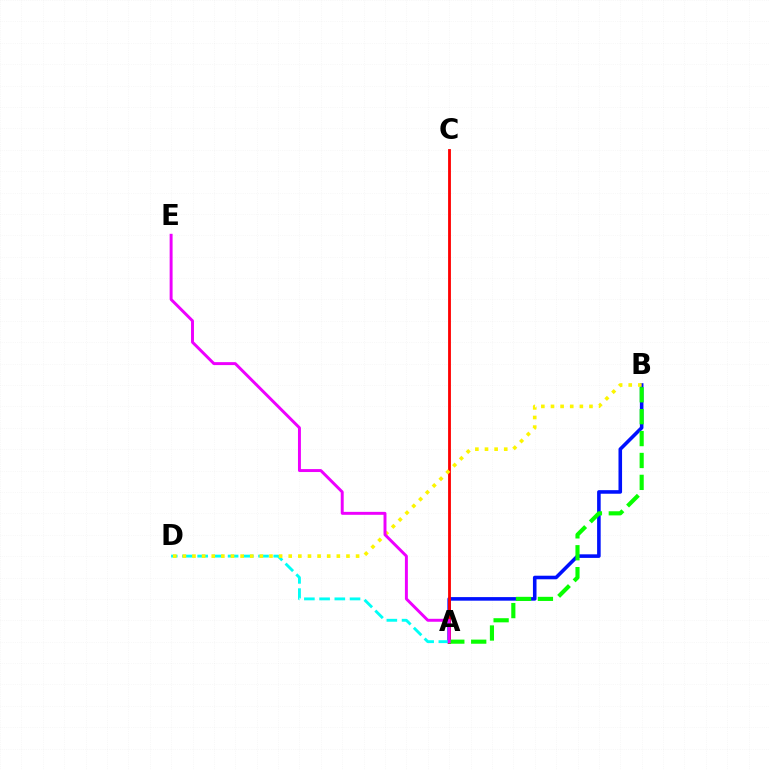{('A', 'B'): [{'color': '#0010ff', 'line_style': 'solid', 'thickness': 2.58}, {'color': '#08ff00', 'line_style': 'dashed', 'thickness': 2.97}], ('A', 'D'): [{'color': '#00fff6', 'line_style': 'dashed', 'thickness': 2.07}], ('A', 'C'): [{'color': '#ff0000', 'line_style': 'solid', 'thickness': 2.03}], ('B', 'D'): [{'color': '#fcf500', 'line_style': 'dotted', 'thickness': 2.61}], ('A', 'E'): [{'color': '#ee00ff', 'line_style': 'solid', 'thickness': 2.12}]}